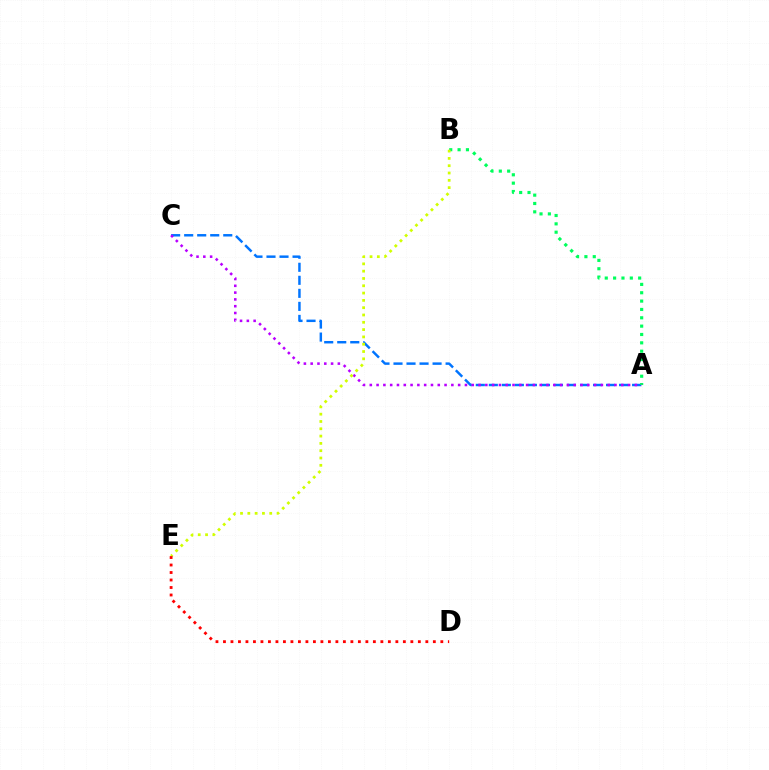{('A', 'C'): [{'color': '#0074ff', 'line_style': 'dashed', 'thickness': 1.77}, {'color': '#b900ff', 'line_style': 'dotted', 'thickness': 1.85}], ('A', 'B'): [{'color': '#00ff5c', 'line_style': 'dotted', 'thickness': 2.27}], ('B', 'E'): [{'color': '#d1ff00', 'line_style': 'dotted', 'thickness': 1.98}], ('D', 'E'): [{'color': '#ff0000', 'line_style': 'dotted', 'thickness': 2.04}]}